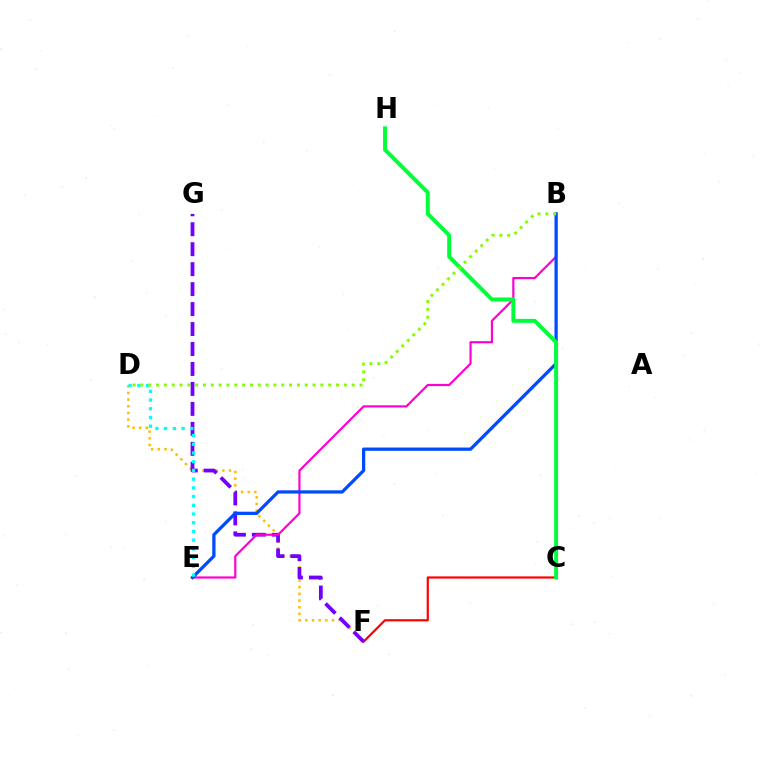{('D', 'F'): [{'color': '#ffbd00', 'line_style': 'dotted', 'thickness': 1.81}], ('C', 'F'): [{'color': '#ff0000', 'line_style': 'solid', 'thickness': 1.58}], ('F', 'G'): [{'color': '#7200ff', 'line_style': 'dashed', 'thickness': 2.71}], ('B', 'E'): [{'color': '#ff00cf', 'line_style': 'solid', 'thickness': 1.58}, {'color': '#004bff', 'line_style': 'solid', 'thickness': 2.35}], ('D', 'E'): [{'color': '#00fff6', 'line_style': 'dotted', 'thickness': 2.37}], ('C', 'H'): [{'color': '#00ff39', 'line_style': 'solid', 'thickness': 2.83}], ('B', 'D'): [{'color': '#84ff00', 'line_style': 'dotted', 'thickness': 2.13}]}